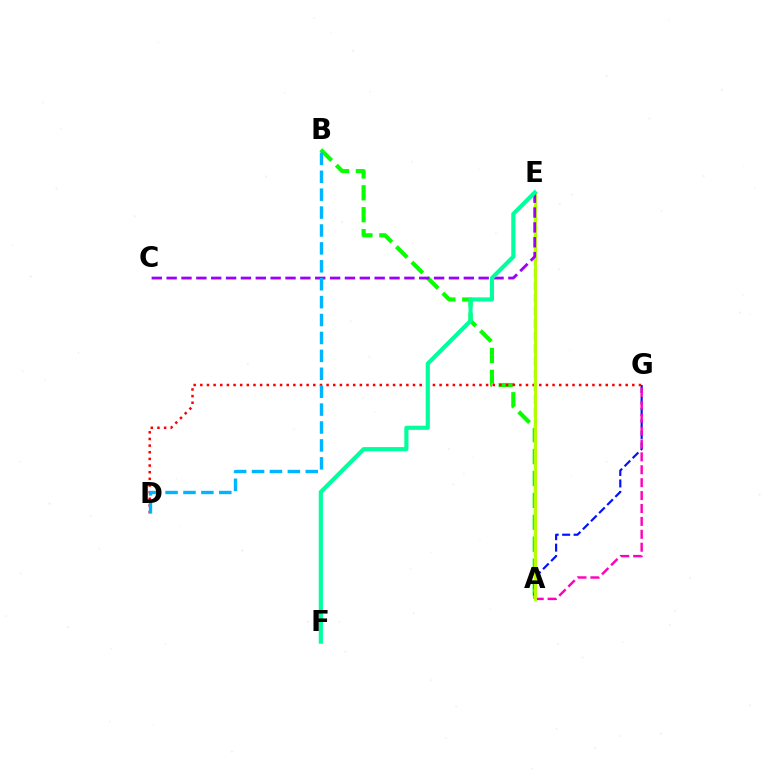{('A', 'B'): [{'color': '#08ff00', 'line_style': 'dashed', 'thickness': 2.97}], ('A', 'G'): [{'color': '#0010ff', 'line_style': 'dashed', 'thickness': 1.56}, {'color': '#ff00bd', 'line_style': 'dashed', 'thickness': 1.75}], ('D', 'G'): [{'color': '#ff0000', 'line_style': 'dotted', 'thickness': 1.81}], ('A', 'E'): [{'color': '#ffa500', 'line_style': 'dashed', 'thickness': 1.72}, {'color': '#b3ff00', 'line_style': 'solid', 'thickness': 2.14}], ('C', 'E'): [{'color': '#9b00ff', 'line_style': 'dashed', 'thickness': 2.02}], ('B', 'D'): [{'color': '#00b5ff', 'line_style': 'dashed', 'thickness': 2.43}], ('E', 'F'): [{'color': '#00ff9d', 'line_style': 'solid', 'thickness': 2.98}]}